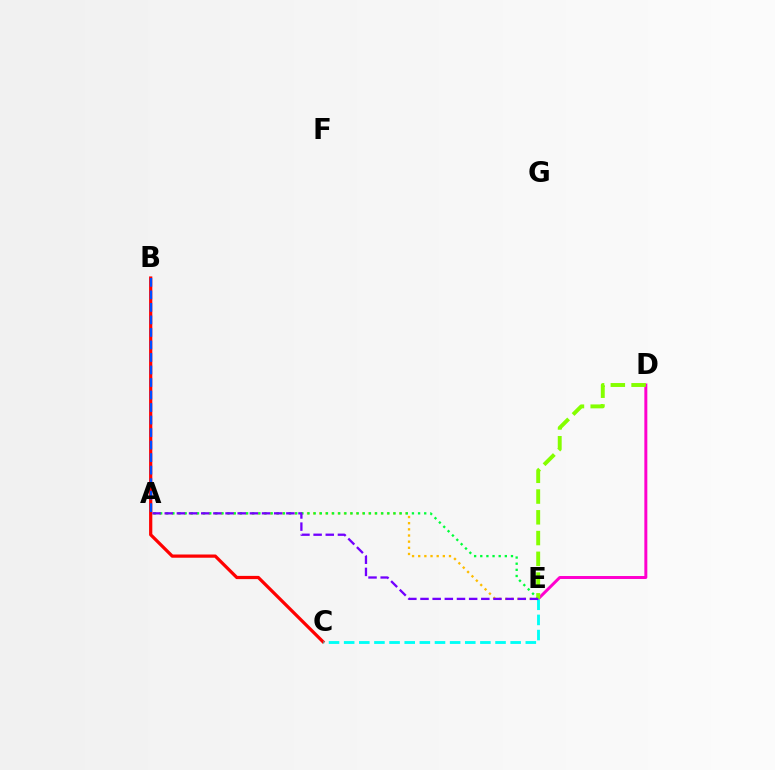{('B', 'C'): [{'color': '#ff0000', 'line_style': 'solid', 'thickness': 2.33}], ('A', 'B'): [{'color': '#004bff', 'line_style': 'dashed', 'thickness': 1.7}], ('A', 'E'): [{'color': '#ffbd00', 'line_style': 'dotted', 'thickness': 1.67}, {'color': '#00ff39', 'line_style': 'dotted', 'thickness': 1.67}, {'color': '#7200ff', 'line_style': 'dashed', 'thickness': 1.65}], ('D', 'E'): [{'color': '#ff00cf', 'line_style': 'solid', 'thickness': 2.14}, {'color': '#84ff00', 'line_style': 'dashed', 'thickness': 2.82}], ('C', 'E'): [{'color': '#00fff6', 'line_style': 'dashed', 'thickness': 2.06}]}